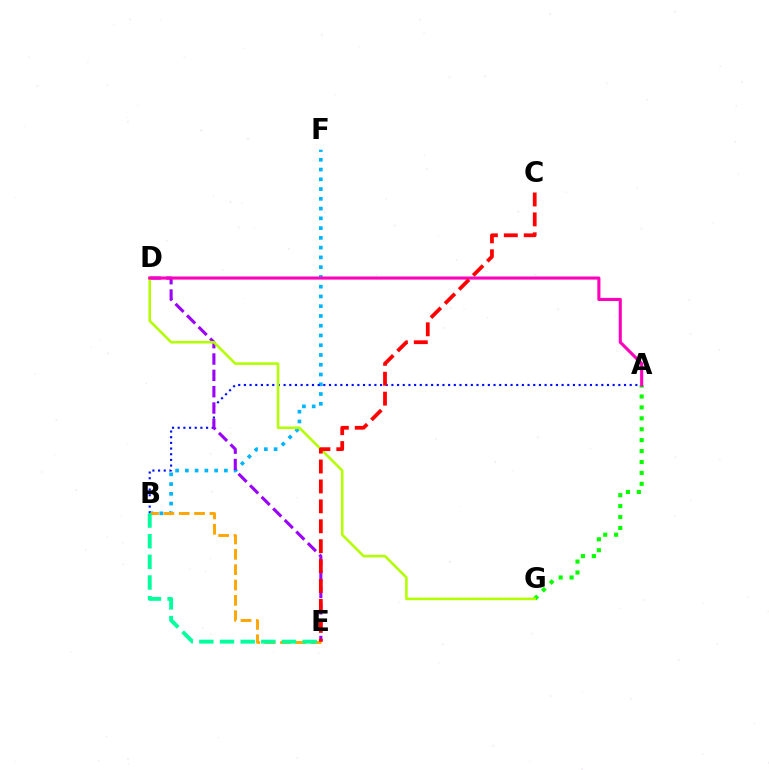{('B', 'F'): [{'color': '#00b5ff', 'line_style': 'dotted', 'thickness': 2.65}], ('A', 'B'): [{'color': '#0010ff', 'line_style': 'dotted', 'thickness': 1.54}], ('A', 'G'): [{'color': '#08ff00', 'line_style': 'dotted', 'thickness': 2.97}], ('D', 'E'): [{'color': '#9b00ff', 'line_style': 'dashed', 'thickness': 2.22}], ('D', 'G'): [{'color': '#b3ff00', 'line_style': 'solid', 'thickness': 1.85}], ('B', 'E'): [{'color': '#ffa500', 'line_style': 'dashed', 'thickness': 2.09}, {'color': '#00ff9d', 'line_style': 'dashed', 'thickness': 2.81}], ('A', 'D'): [{'color': '#ff00bd', 'line_style': 'solid', 'thickness': 2.23}], ('C', 'E'): [{'color': '#ff0000', 'line_style': 'dashed', 'thickness': 2.71}]}